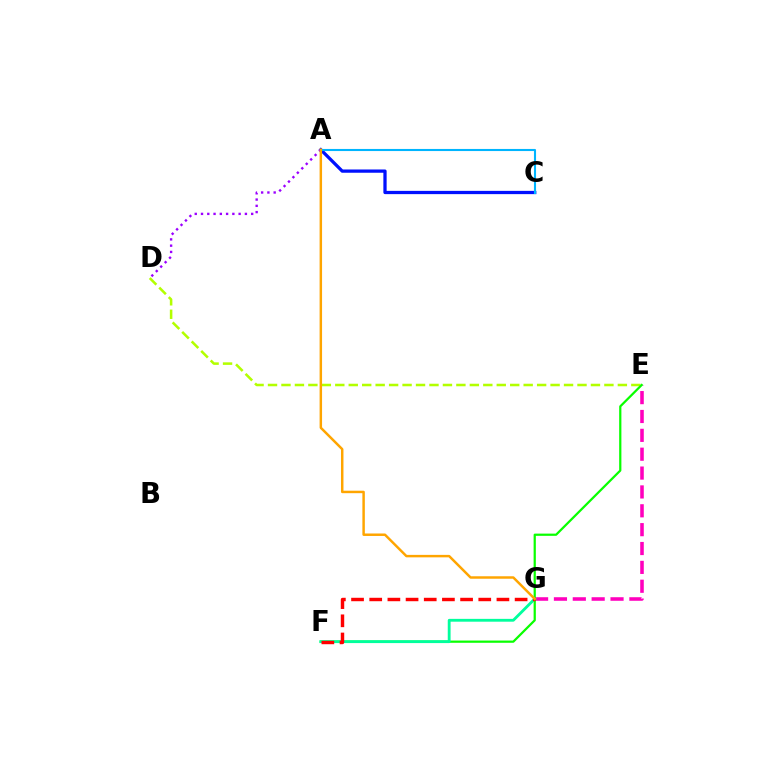{('D', 'E'): [{'color': '#b3ff00', 'line_style': 'dashed', 'thickness': 1.83}], ('E', 'G'): [{'color': '#ff00bd', 'line_style': 'dashed', 'thickness': 2.56}], ('E', 'F'): [{'color': '#08ff00', 'line_style': 'solid', 'thickness': 1.6}], ('F', 'G'): [{'color': '#00ff9d', 'line_style': 'solid', 'thickness': 2.04}, {'color': '#ff0000', 'line_style': 'dashed', 'thickness': 2.47}], ('A', 'C'): [{'color': '#0010ff', 'line_style': 'solid', 'thickness': 2.35}, {'color': '#00b5ff', 'line_style': 'solid', 'thickness': 1.51}], ('A', 'D'): [{'color': '#9b00ff', 'line_style': 'dotted', 'thickness': 1.7}], ('A', 'G'): [{'color': '#ffa500', 'line_style': 'solid', 'thickness': 1.78}]}